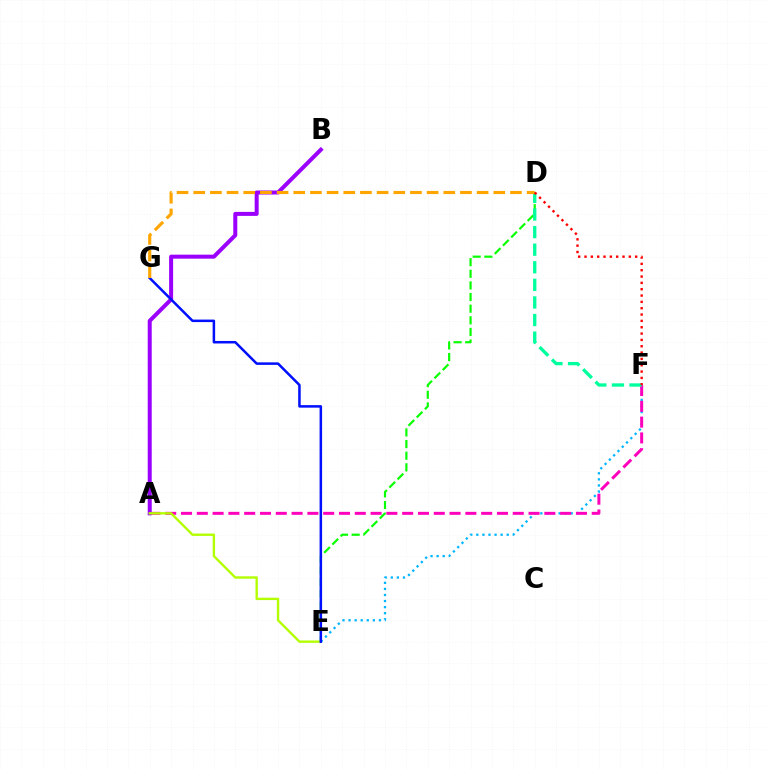{('E', 'F'): [{'color': '#00b5ff', 'line_style': 'dotted', 'thickness': 1.65}], ('A', 'F'): [{'color': '#ff00bd', 'line_style': 'dashed', 'thickness': 2.15}], ('A', 'B'): [{'color': '#9b00ff', 'line_style': 'solid', 'thickness': 2.89}], ('D', 'E'): [{'color': '#08ff00', 'line_style': 'dashed', 'thickness': 1.58}], ('D', 'F'): [{'color': '#00ff9d', 'line_style': 'dashed', 'thickness': 2.39}, {'color': '#ff0000', 'line_style': 'dotted', 'thickness': 1.72}], ('A', 'E'): [{'color': '#b3ff00', 'line_style': 'solid', 'thickness': 1.71}], ('E', 'G'): [{'color': '#0010ff', 'line_style': 'solid', 'thickness': 1.81}], ('D', 'G'): [{'color': '#ffa500', 'line_style': 'dashed', 'thickness': 2.26}]}